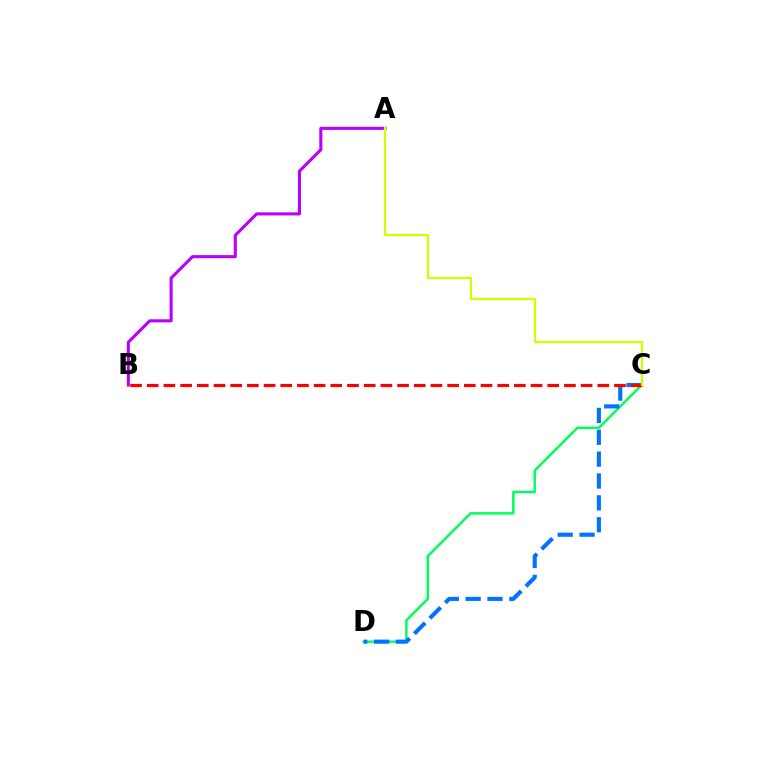{('C', 'D'): [{'color': '#00ff5c', 'line_style': 'solid', 'thickness': 1.79}, {'color': '#0074ff', 'line_style': 'dashed', 'thickness': 2.97}], ('A', 'B'): [{'color': '#b900ff', 'line_style': 'solid', 'thickness': 2.23}], ('B', 'C'): [{'color': '#ff0000', 'line_style': 'dashed', 'thickness': 2.27}], ('A', 'C'): [{'color': '#d1ff00', 'line_style': 'solid', 'thickness': 1.62}]}